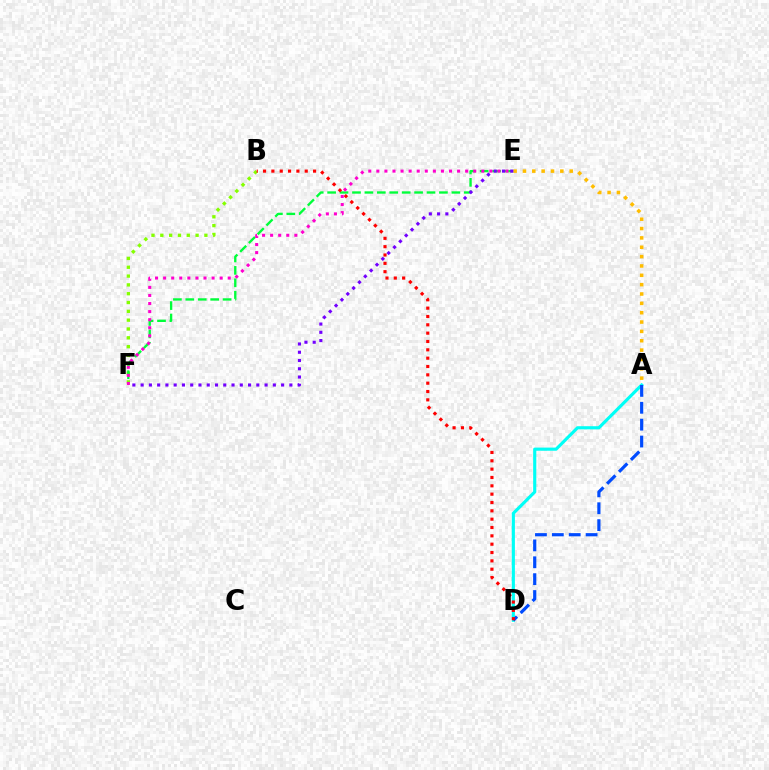{('A', 'D'): [{'color': '#00fff6', 'line_style': 'solid', 'thickness': 2.27}, {'color': '#004bff', 'line_style': 'dashed', 'thickness': 2.29}], ('B', 'F'): [{'color': '#84ff00', 'line_style': 'dotted', 'thickness': 2.4}], ('E', 'F'): [{'color': '#00ff39', 'line_style': 'dashed', 'thickness': 1.69}, {'color': '#ff00cf', 'line_style': 'dotted', 'thickness': 2.19}, {'color': '#7200ff', 'line_style': 'dotted', 'thickness': 2.25}], ('B', 'D'): [{'color': '#ff0000', 'line_style': 'dotted', 'thickness': 2.27}], ('A', 'E'): [{'color': '#ffbd00', 'line_style': 'dotted', 'thickness': 2.54}]}